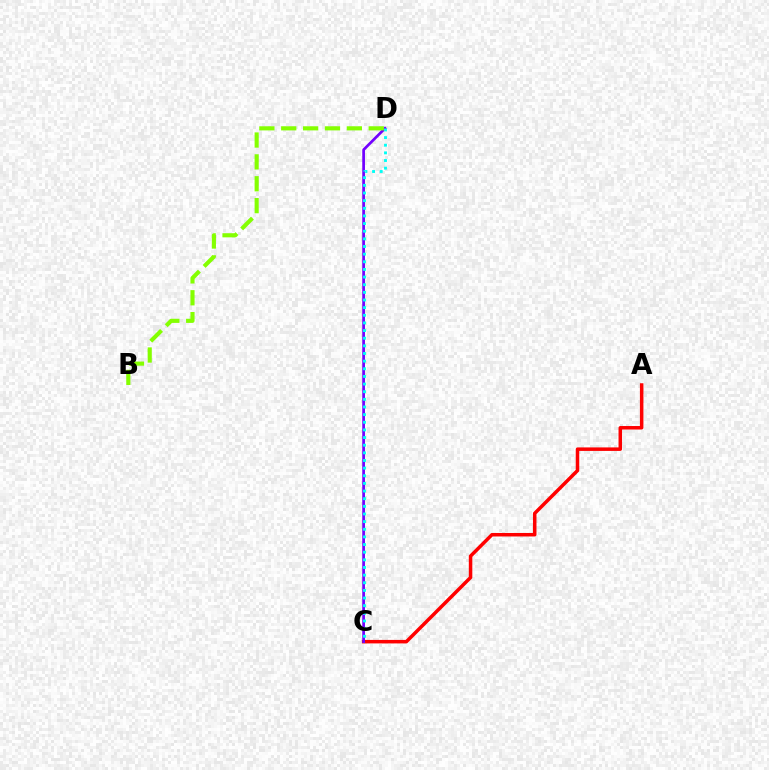{('A', 'C'): [{'color': '#ff0000', 'line_style': 'solid', 'thickness': 2.52}], ('C', 'D'): [{'color': '#7200ff', 'line_style': 'solid', 'thickness': 1.95}, {'color': '#00fff6', 'line_style': 'dotted', 'thickness': 2.08}], ('B', 'D'): [{'color': '#84ff00', 'line_style': 'dashed', 'thickness': 2.97}]}